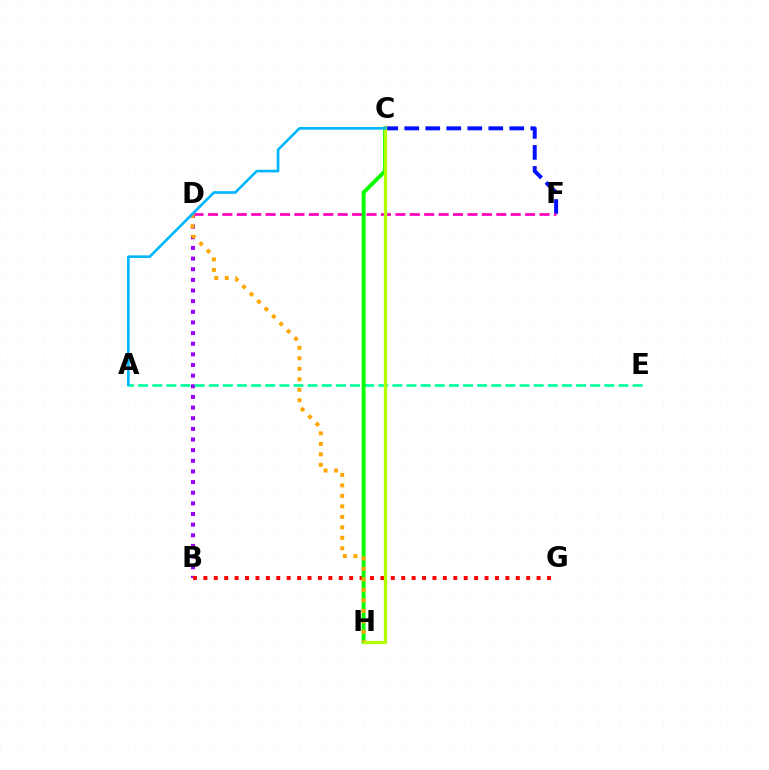{('B', 'D'): [{'color': '#9b00ff', 'line_style': 'dotted', 'thickness': 2.89}], ('A', 'E'): [{'color': '#00ff9d', 'line_style': 'dashed', 'thickness': 1.92}], ('C', 'F'): [{'color': '#0010ff', 'line_style': 'dashed', 'thickness': 2.85}], ('D', 'F'): [{'color': '#ff00bd', 'line_style': 'dashed', 'thickness': 1.96}], ('B', 'G'): [{'color': '#ff0000', 'line_style': 'dotted', 'thickness': 2.83}], ('C', 'H'): [{'color': '#08ff00', 'line_style': 'solid', 'thickness': 2.79}, {'color': '#b3ff00', 'line_style': 'solid', 'thickness': 2.37}], ('D', 'H'): [{'color': '#ffa500', 'line_style': 'dotted', 'thickness': 2.85}], ('A', 'C'): [{'color': '#00b5ff', 'line_style': 'solid', 'thickness': 1.89}]}